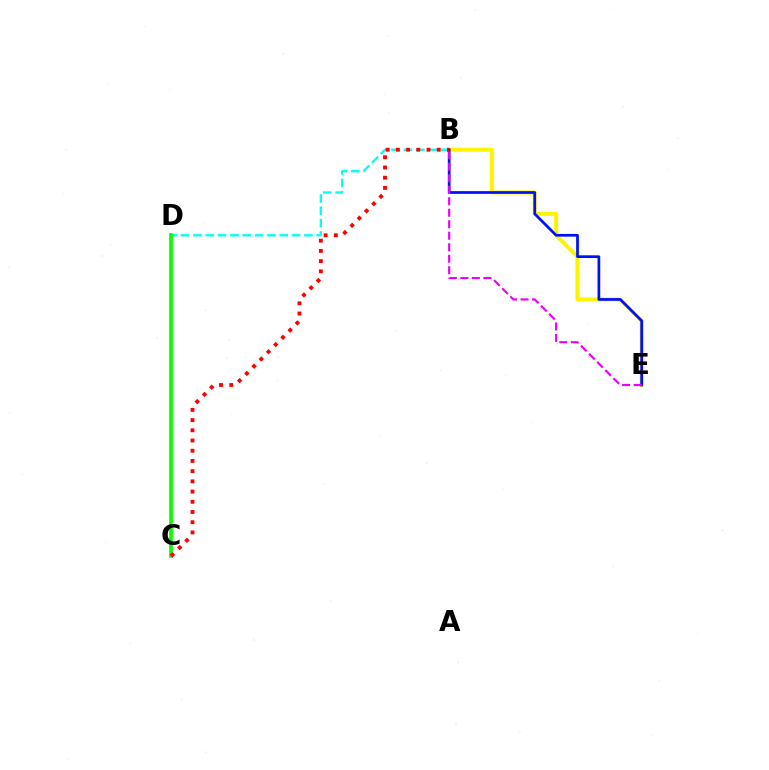{('B', 'D'): [{'color': '#00fff6', 'line_style': 'dashed', 'thickness': 1.67}], ('B', 'E'): [{'color': '#fcf500', 'line_style': 'solid', 'thickness': 2.88}, {'color': '#0010ff', 'line_style': 'solid', 'thickness': 1.96}, {'color': '#ee00ff', 'line_style': 'dashed', 'thickness': 1.56}], ('C', 'D'): [{'color': '#08ff00', 'line_style': 'solid', 'thickness': 2.67}], ('B', 'C'): [{'color': '#ff0000', 'line_style': 'dotted', 'thickness': 2.77}]}